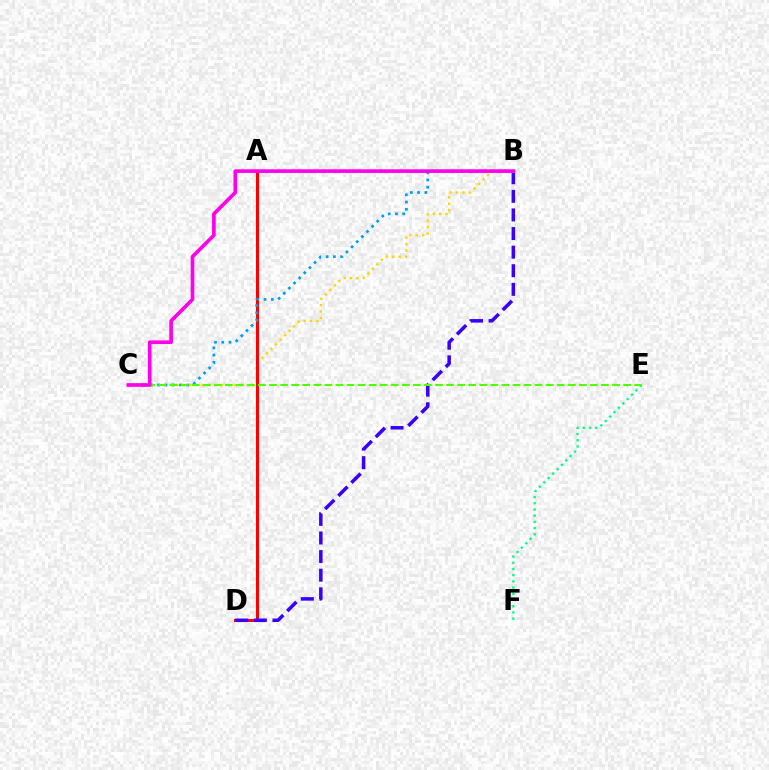{('E', 'F'): [{'color': '#00ff86', 'line_style': 'dotted', 'thickness': 1.69}], ('B', 'C'): [{'color': '#ffd500', 'line_style': 'dotted', 'thickness': 1.74}, {'color': '#009eff', 'line_style': 'dotted', 'thickness': 1.97}, {'color': '#ff00ed', 'line_style': 'solid', 'thickness': 2.64}], ('A', 'D'): [{'color': '#ff0000', 'line_style': 'solid', 'thickness': 2.18}], ('B', 'D'): [{'color': '#3700ff', 'line_style': 'dashed', 'thickness': 2.53}], ('C', 'E'): [{'color': '#4fff00', 'line_style': 'dashed', 'thickness': 1.5}]}